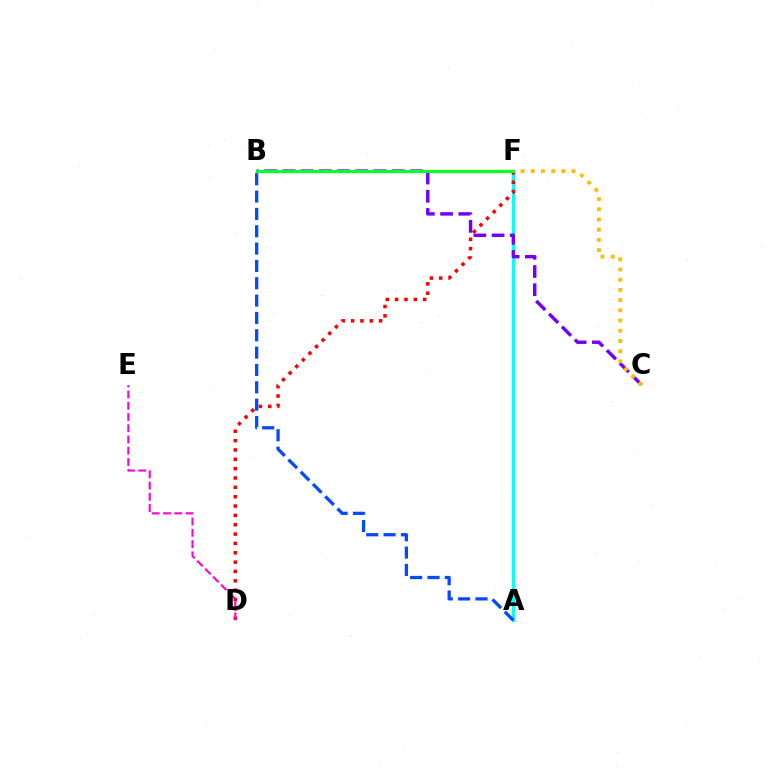{('A', 'F'): [{'color': '#00fff6', 'line_style': 'solid', 'thickness': 2.11}], ('B', 'F'): [{'color': '#84ff00', 'line_style': 'solid', 'thickness': 2.44}, {'color': '#00ff39', 'line_style': 'solid', 'thickness': 2.18}], ('D', 'F'): [{'color': '#ff0000', 'line_style': 'dotted', 'thickness': 2.54}], ('B', 'C'): [{'color': '#7200ff', 'line_style': 'dashed', 'thickness': 2.47}], ('A', 'B'): [{'color': '#004bff', 'line_style': 'dashed', 'thickness': 2.36}], ('D', 'E'): [{'color': '#ff00cf', 'line_style': 'dashed', 'thickness': 1.53}], ('C', 'F'): [{'color': '#ffbd00', 'line_style': 'dotted', 'thickness': 2.77}]}